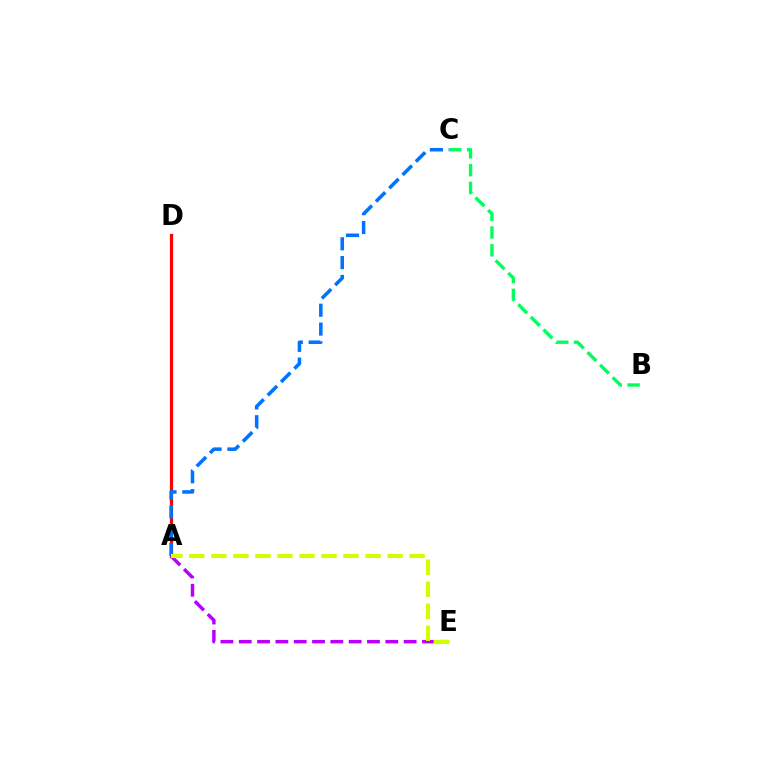{('A', 'D'): [{'color': '#ff0000', 'line_style': 'solid', 'thickness': 2.33}], ('A', 'E'): [{'color': '#b900ff', 'line_style': 'dashed', 'thickness': 2.49}, {'color': '#d1ff00', 'line_style': 'dashed', 'thickness': 2.99}], ('B', 'C'): [{'color': '#00ff5c', 'line_style': 'dashed', 'thickness': 2.42}], ('A', 'C'): [{'color': '#0074ff', 'line_style': 'dashed', 'thickness': 2.56}]}